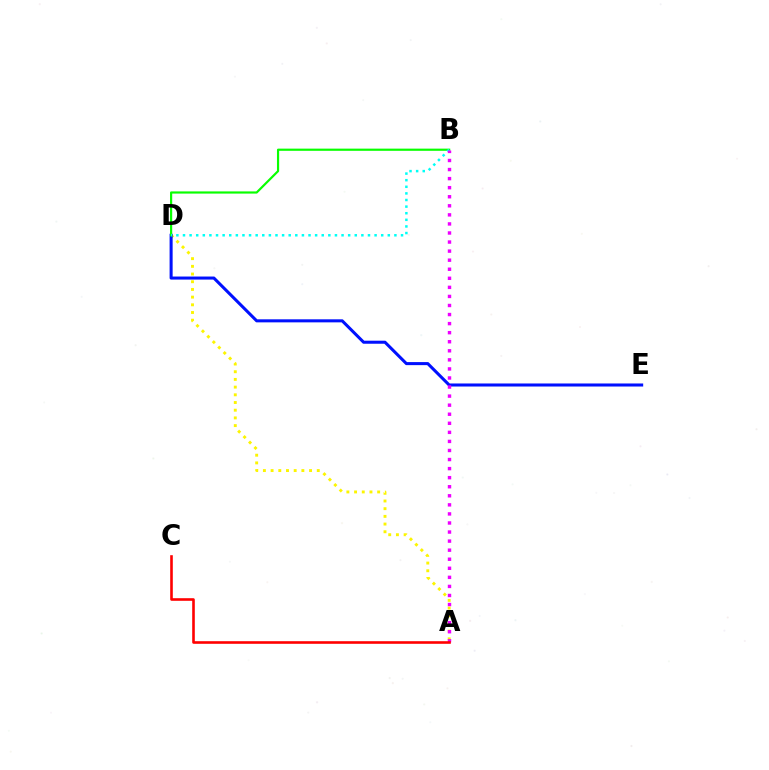{('A', 'D'): [{'color': '#fcf500', 'line_style': 'dotted', 'thickness': 2.09}], ('D', 'E'): [{'color': '#0010ff', 'line_style': 'solid', 'thickness': 2.19}], ('B', 'D'): [{'color': '#08ff00', 'line_style': 'solid', 'thickness': 1.57}, {'color': '#00fff6', 'line_style': 'dotted', 'thickness': 1.8}], ('A', 'B'): [{'color': '#ee00ff', 'line_style': 'dotted', 'thickness': 2.46}], ('A', 'C'): [{'color': '#ff0000', 'line_style': 'solid', 'thickness': 1.88}]}